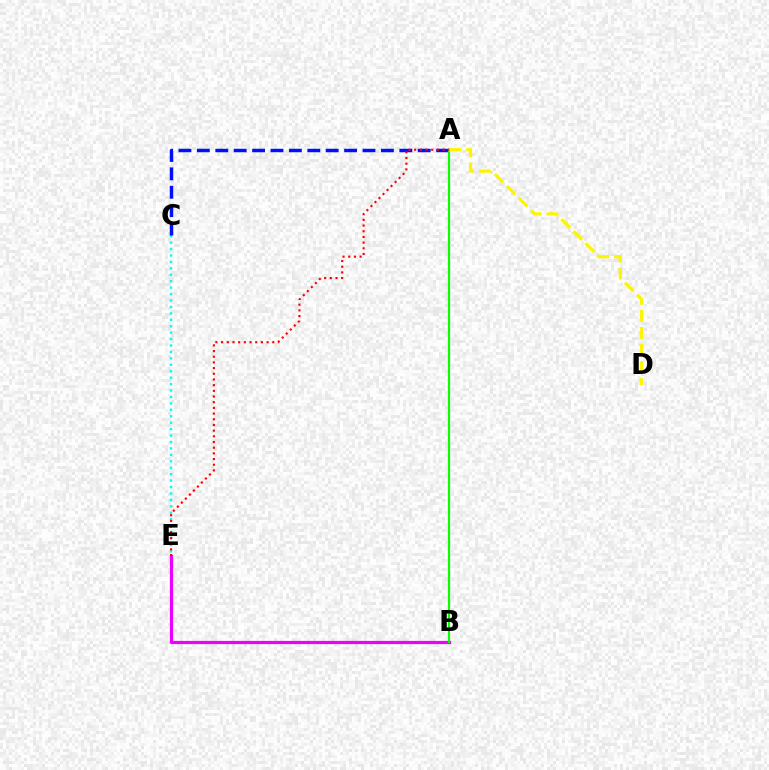{('B', 'E'): [{'color': '#ee00ff', 'line_style': 'solid', 'thickness': 2.31}], ('C', 'E'): [{'color': '#00fff6', 'line_style': 'dotted', 'thickness': 1.75}], ('A', 'C'): [{'color': '#0010ff', 'line_style': 'dashed', 'thickness': 2.5}], ('A', 'B'): [{'color': '#08ff00', 'line_style': 'solid', 'thickness': 1.57}], ('A', 'D'): [{'color': '#fcf500', 'line_style': 'dashed', 'thickness': 2.32}], ('A', 'E'): [{'color': '#ff0000', 'line_style': 'dotted', 'thickness': 1.54}]}